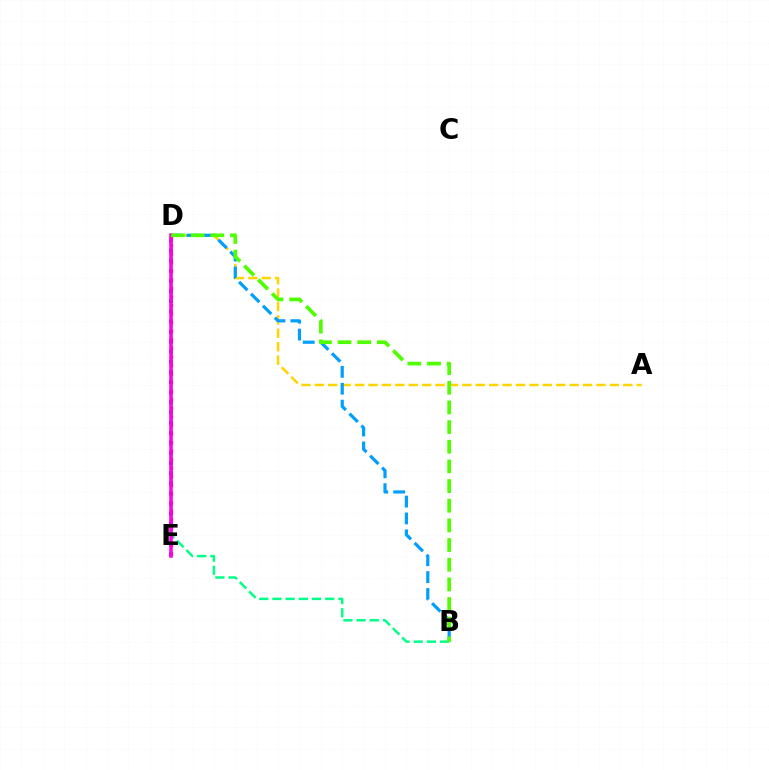{('A', 'D'): [{'color': '#ffd500', 'line_style': 'dashed', 'thickness': 1.82}], ('B', 'D'): [{'color': '#009eff', 'line_style': 'dashed', 'thickness': 2.29}, {'color': '#00ff86', 'line_style': 'dashed', 'thickness': 1.79}, {'color': '#4fff00', 'line_style': 'dashed', 'thickness': 2.67}], ('D', 'E'): [{'color': '#3700ff', 'line_style': 'dotted', 'thickness': 2.75}, {'color': '#ff0000', 'line_style': 'dotted', 'thickness': 2.33}, {'color': '#ff00ed', 'line_style': 'solid', 'thickness': 2.54}]}